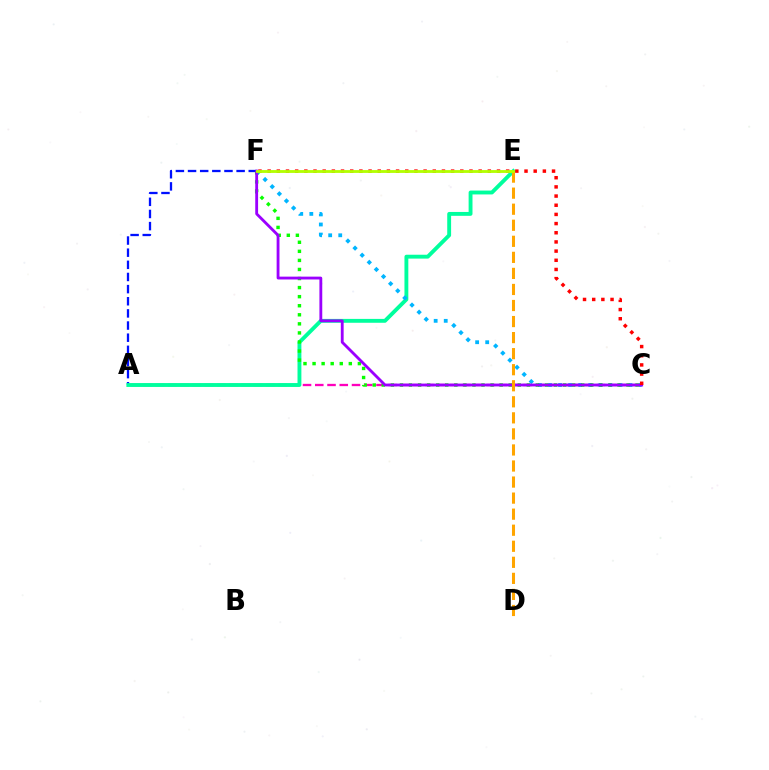{('A', 'F'): [{'color': '#0010ff', 'line_style': 'dashed', 'thickness': 1.65}], ('A', 'C'): [{'color': '#ff00bd', 'line_style': 'dashed', 'thickness': 1.66}], ('A', 'E'): [{'color': '#00ff9d', 'line_style': 'solid', 'thickness': 2.79}], ('C', 'F'): [{'color': '#00b5ff', 'line_style': 'dotted', 'thickness': 2.73}, {'color': '#08ff00', 'line_style': 'dotted', 'thickness': 2.46}, {'color': '#9b00ff', 'line_style': 'solid', 'thickness': 2.04}, {'color': '#ff0000', 'line_style': 'dotted', 'thickness': 2.49}], ('D', 'E'): [{'color': '#ffa500', 'line_style': 'dashed', 'thickness': 2.18}], ('E', 'F'): [{'color': '#b3ff00', 'line_style': 'solid', 'thickness': 2.03}]}